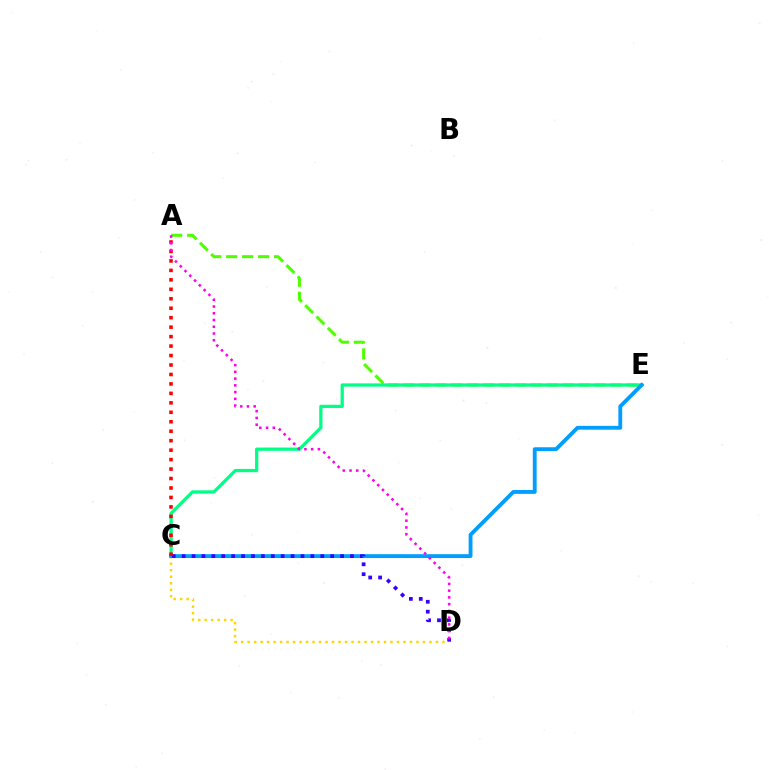{('C', 'D'): [{'color': '#ffd500', 'line_style': 'dotted', 'thickness': 1.76}, {'color': '#3700ff', 'line_style': 'dotted', 'thickness': 2.69}], ('A', 'E'): [{'color': '#4fff00', 'line_style': 'dashed', 'thickness': 2.17}], ('C', 'E'): [{'color': '#00ff86', 'line_style': 'solid', 'thickness': 2.35}, {'color': '#009eff', 'line_style': 'solid', 'thickness': 2.77}], ('A', 'C'): [{'color': '#ff0000', 'line_style': 'dotted', 'thickness': 2.57}], ('A', 'D'): [{'color': '#ff00ed', 'line_style': 'dotted', 'thickness': 1.83}]}